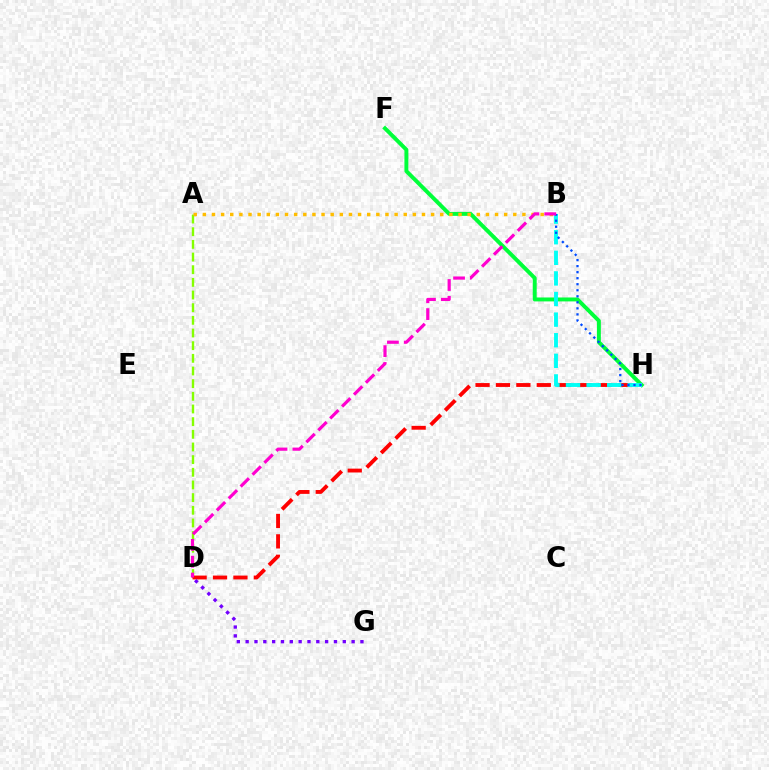{('F', 'H'): [{'color': '#00ff39', 'line_style': 'solid', 'thickness': 2.83}], ('A', 'D'): [{'color': '#84ff00', 'line_style': 'dashed', 'thickness': 1.72}], ('D', 'H'): [{'color': '#ff0000', 'line_style': 'dashed', 'thickness': 2.77}], ('A', 'B'): [{'color': '#ffbd00', 'line_style': 'dotted', 'thickness': 2.48}], ('B', 'H'): [{'color': '#00fff6', 'line_style': 'dashed', 'thickness': 2.8}, {'color': '#004bff', 'line_style': 'dotted', 'thickness': 1.64}], ('D', 'G'): [{'color': '#7200ff', 'line_style': 'dotted', 'thickness': 2.4}], ('B', 'D'): [{'color': '#ff00cf', 'line_style': 'dashed', 'thickness': 2.29}]}